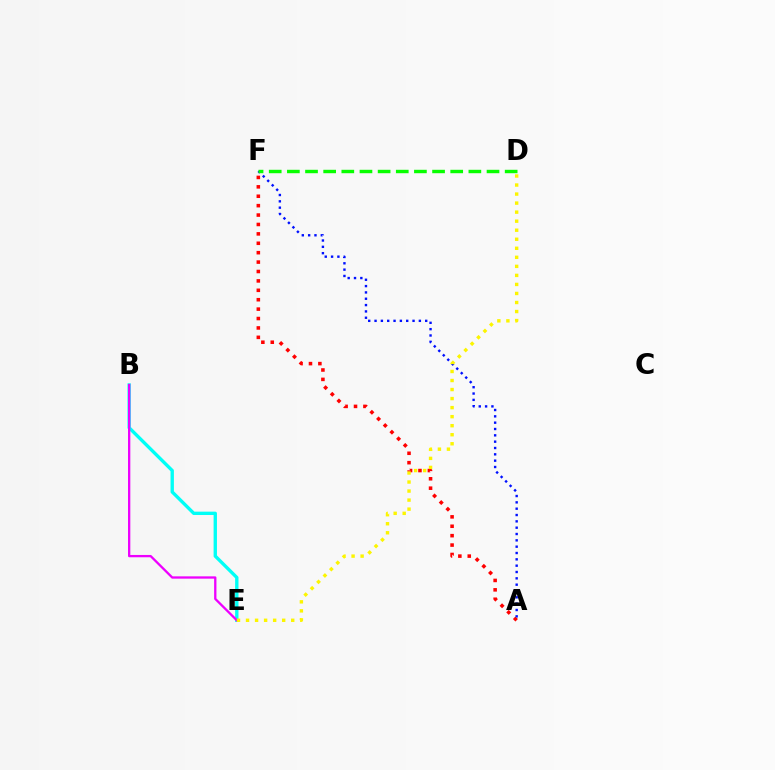{('A', 'F'): [{'color': '#ff0000', 'line_style': 'dotted', 'thickness': 2.56}, {'color': '#0010ff', 'line_style': 'dotted', 'thickness': 1.72}], ('B', 'E'): [{'color': '#00fff6', 'line_style': 'solid', 'thickness': 2.42}, {'color': '#ee00ff', 'line_style': 'solid', 'thickness': 1.66}], ('D', 'E'): [{'color': '#fcf500', 'line_style': 'dotted', 'thickness': 2.45}], ('D', 'F'): [{'color': '#08ff00', 'line_style': 'dashed', 'thickness': 2.47}]}